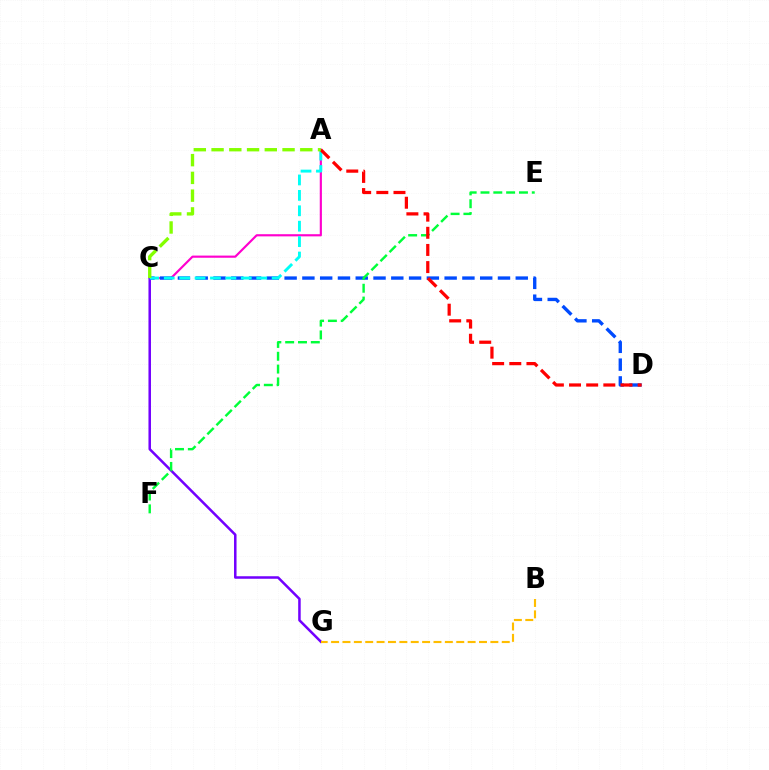{('A', 'C'): [{'color': '#ff00cf', 'line_style': 'solid', 'thickness': 1.56}, {'color': '#00fff6', 'line_style': 'dashed', 'thickness': 2.09}, {'color': '#84ff00', 'line_style': 'dashed', 'thickness': 2.41}], ('C', 'G'): [{'color': '#7200ff', 'line_style': 'solid', 'thickness': 1.81}], ('C', 'D'): [{'color': '#004bff', 'line_style': 'dashed', 'thickness': 2.42}], ('B', 'G'): [{'color': '#ffbd00', 'line_style': 'dashed', 'thickness': 1.55}], ('E', 'F'): [{'color': '#00ff39', 'line_style': 'dashed', 'thickness': 1.74}], ('A', 'D'): [{'color': '#ff0000', 'line_style': 'dashed', 'thickness': 2.33}]}